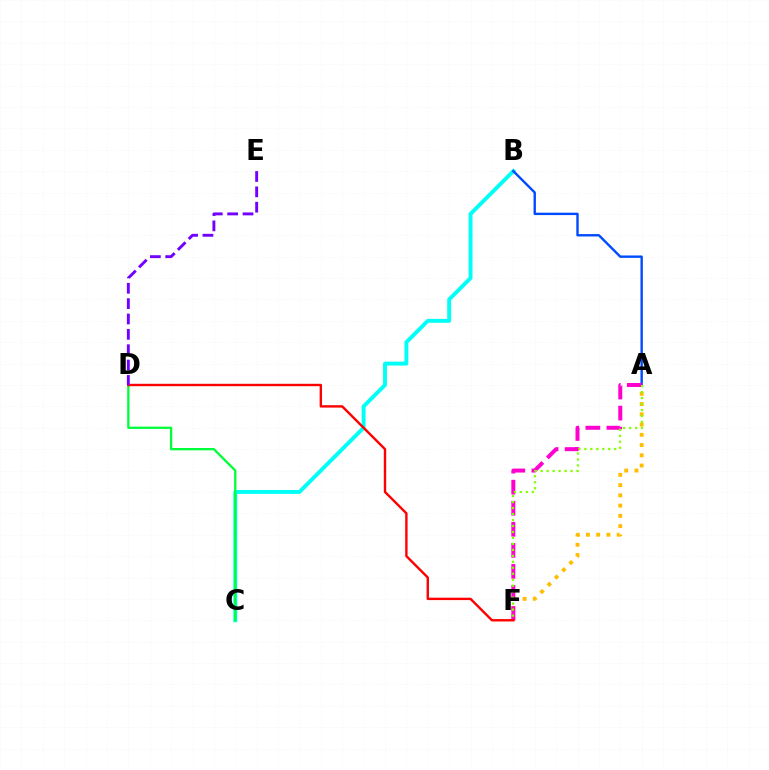{('B', 'C'): [{'color': '#00fff6', 'line_style': 'solid', 'thickness': 2.82}], ('A', 'B'): [{'color': '#004bff', 'line_style': 'solid', 'thickness': 1.72}], ('A', 'F'): [{'color': '#ffbd00', 'line_style': 'dotted', 'thickness': 2.78}, {'color': '#ff00cf', 'line_style': 'dashed', 'thickness': 2.86}, {'color': '#84ff00', 'line_style': 'dotted', 'thickness': 1.62}], ('C', 'D'): [{'color': '#00ff39', 'line_style': 'solid', 'thickness': 1.66}], ('D', 'F'): [{'color': '#ff0000', 'line_style': 'solid', 'thickness': 1.73}], ('D', 'E'): [{'color': '#7200ff', 'line_style': 'dashed', 'thickness': 2.09}]}